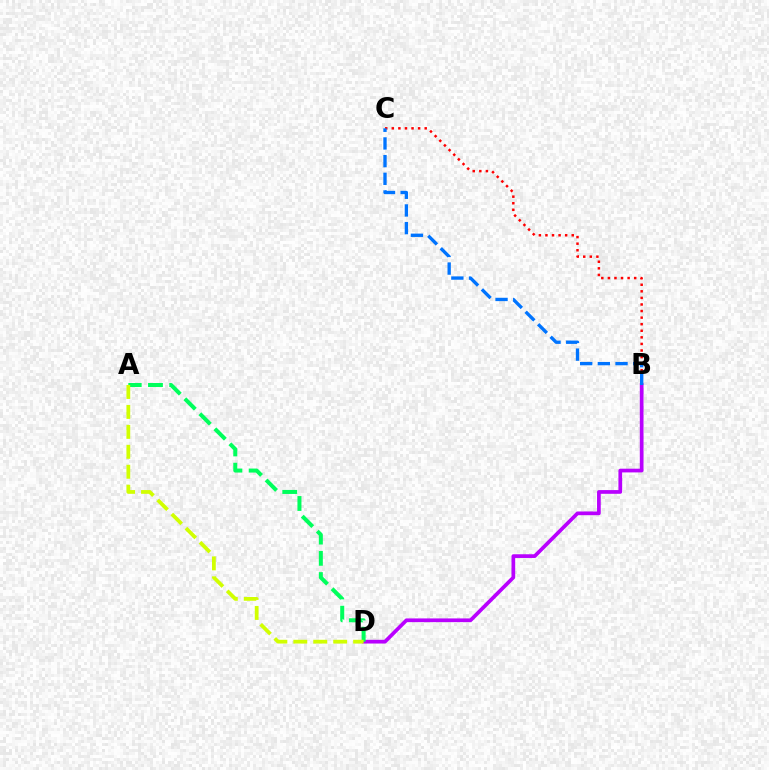{('B', 'D'): [{'color': '#b900ff', 'line_style': 'solid', 'thickness': 2.67}], ('A', 'D'): [{'color': '#00ff5c', 'line_style': 'dashed', 'thickness': 2.88}, {'color': '#d1ff00', 'line_style': 'dashed', 'thickness': 2.71}], ('B', 'C'): [{'color': '#ff0000', 'line_style': 'dotted', 'thickness': 1.79}, {'color': '#0074ff', 'line_style': 'dashed', 'thickness': 2.4}]}